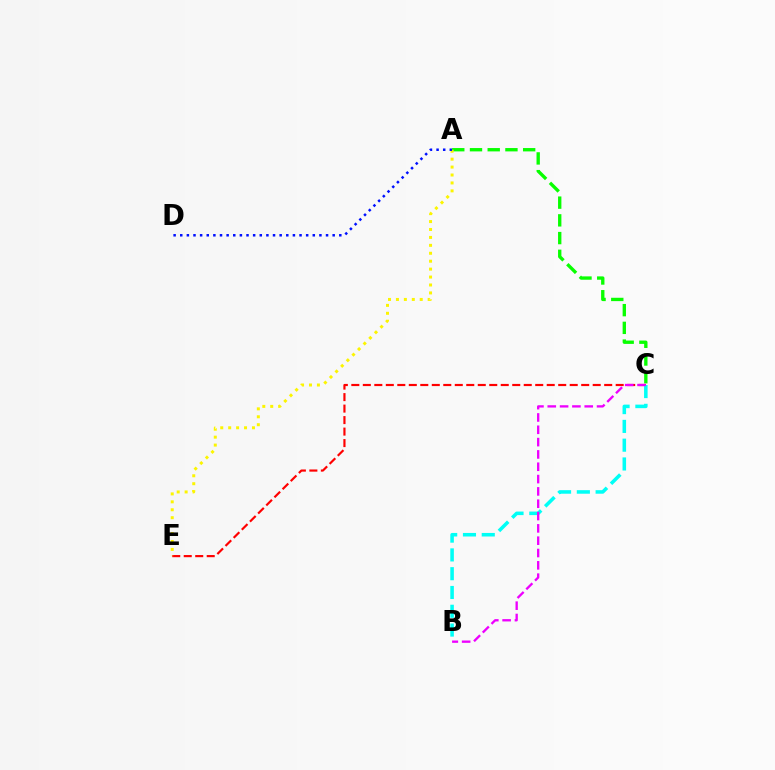{('A', 'C'): [{'color': '#08ff00', 'line_style': 'dashed', 'thickness': 2.41}], ('C', 'E'): [{'color': '#ff0000', 'line_style': 'dashed', 'thickness': 1.56}], ('A', 'E'): [{'color': '#fcf500', 'line_style': 'dotted', 'thickness': 2.15}], ('A', 'D'): [{'color': '#0010ff', 'line_style': 'dotted', 'thickness': 1.8}], ('B', 'C'): [{'color': '#00fff6', 'line_style': 'dashed', 'thickness': 2.55}, {'color': '#ee00ff', 'line_style': 'dashed', 'thickness': 1.67}]}